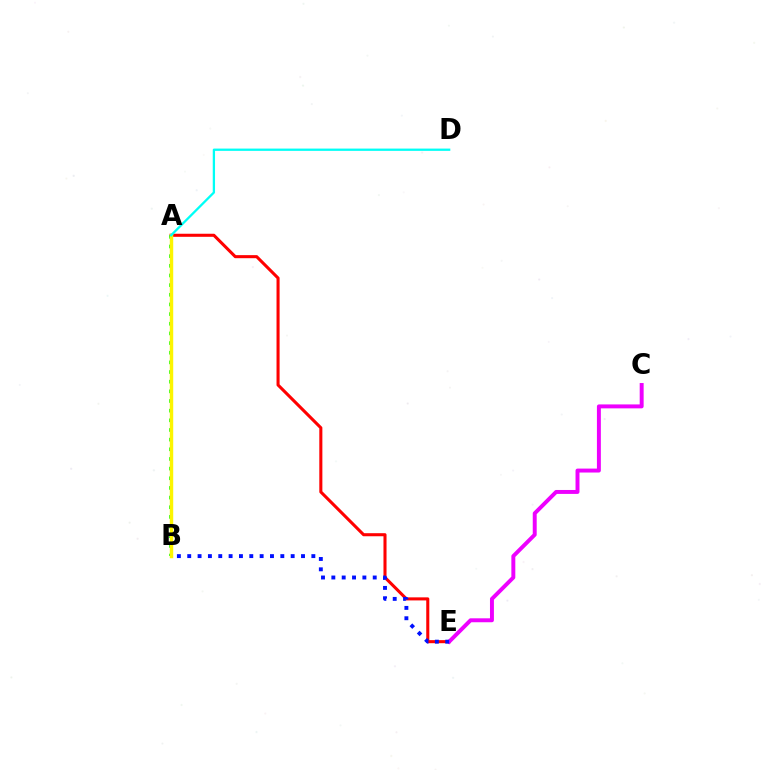{('A', 'E'): [{'color': '#ff0000', 'line_style': 'solid', 'thickness': 2.21}], ('A', 'B'): [{'color': '#08ff00', 'line_style': 'dotted', 'thickness': 2.62}, {'color': '#fcf500', 'line_style': 'solid', 'thickness': 2.47}], ('C', 'E'): [{'color': '#ee00ff', 'line_style': 'solid', 'thickness': 2.84}], ('B', 'E'): [{'color': '#0010ff', 'line_style': 'dotted', 'thickness': 2.81}], ('A', 'D'): [{'color': '#00fff6', 'line_style': 'solid', 'thickness': 1.65}]}